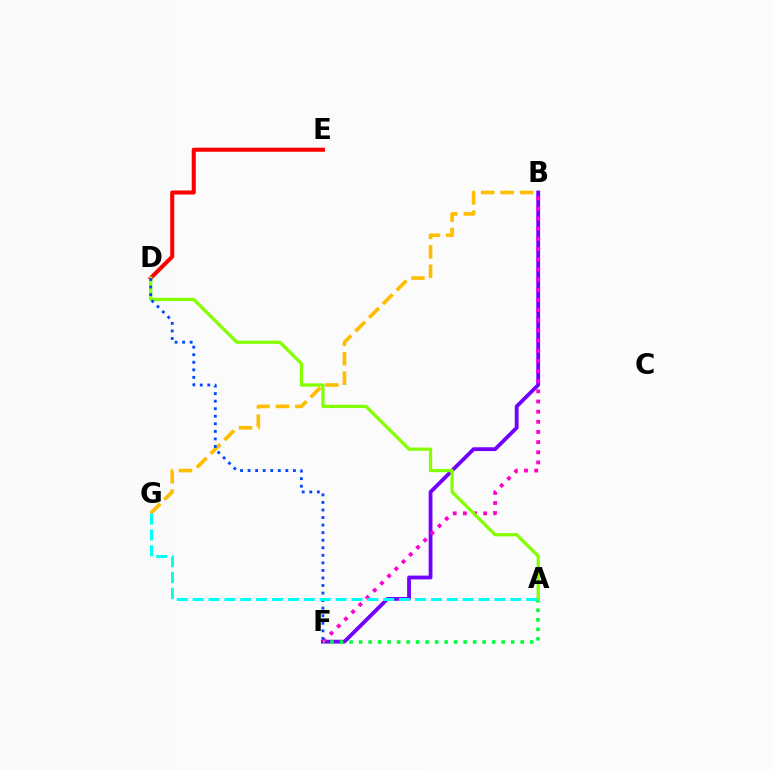{('D', 'E'): [{'color': '#ff0000', 'line_style': 'solid', 'thickness': 2.92}], ('B', 'F'): [{'color': '#7200ff', 'line_style': 'solid', 'thickness': 2.74}, {'color': '#ff00cf', 'line_style': 'dotted', 'thickness': 2.76}], ('B', 'G'): [{'color': '#ffbd00', 'line_style': 'dashed', 'thickness': 2.64}], ('A', 'F'): [{'color': '#00ff39', 'line_style': 'dotted', 'thickness': 2.58}], ('A', 'D'): [{'color': '#84ff00', 'line_style': 'solid', 'thickness': 2.34}], ('D', 'F'): [{'color': '#004bff', 'line_style': 'dotted', 'thickness': 2.05}], ('A', 'G'): [{'color': '#00fff6', 'line_style': 'dashed', 'thickness': 2.16}]}